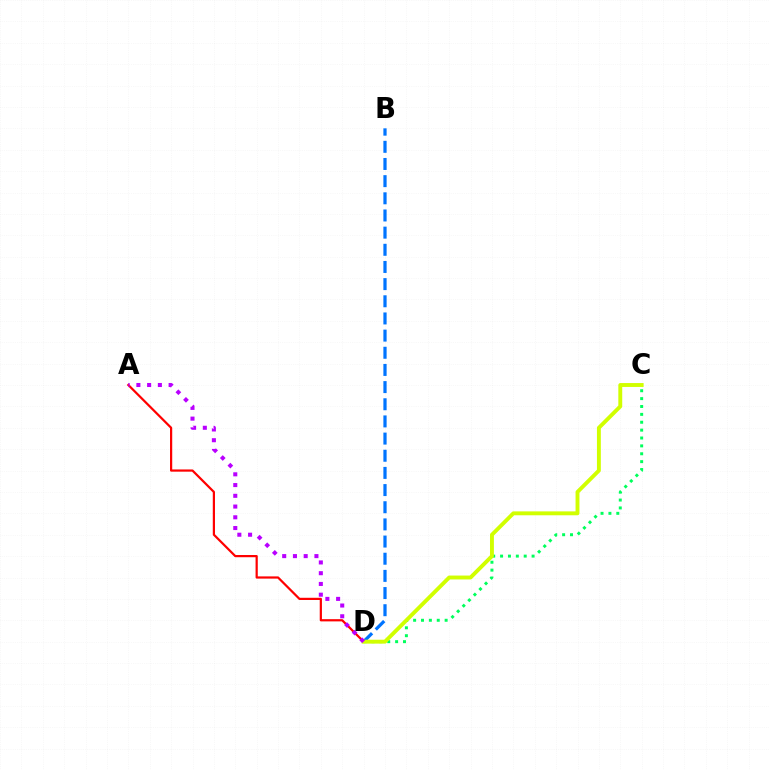{('C', 'D'): [{'color': '#00ff5c', 'line_style': 'dotted', 'thickness': 2.14}, {'color': '#d1ff00', 'line_style': 'solid', 'thickness': 2.81}], ('B', 'D'): [{'color': '#0074ff', 'line_style': 'dashed', 'thickness': 2.33}], ('A', 'D'): [{'color': '#ff0000', 'line_style': 'solid', 'thickness': 1.6}, {'color': '#b900ff', 'line_style': 'dotted', 'thickness': 2.92}]}